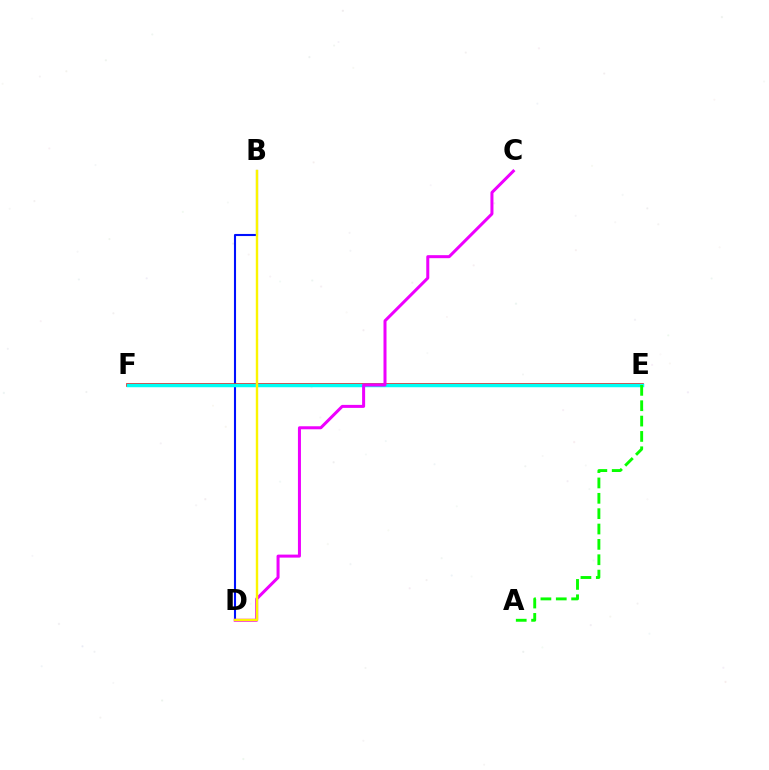{('B', 'D'): [{'color': '#0010ff', 'line_style': 'solid', 'thickness': 1.51}, {'color': '#fcf500', 'line_style': 'solid', 'thickness': 1.73}], ('E', 'F'): [{'color': '#ff0000', 'line_style': 'solid', 'thickness': 2.62}, {'color': '#00fff6', 'line_style': 'solid', 'thickness': 2.51}], ('A', 'E'): [{'color': '#08ff00', 'line_style': 'dashed', 'thickness': 2.09}], ('C', 'D'): [{'color': '#ee00ff', 'line_style': 'solid', 'thickness': 2.17}]}